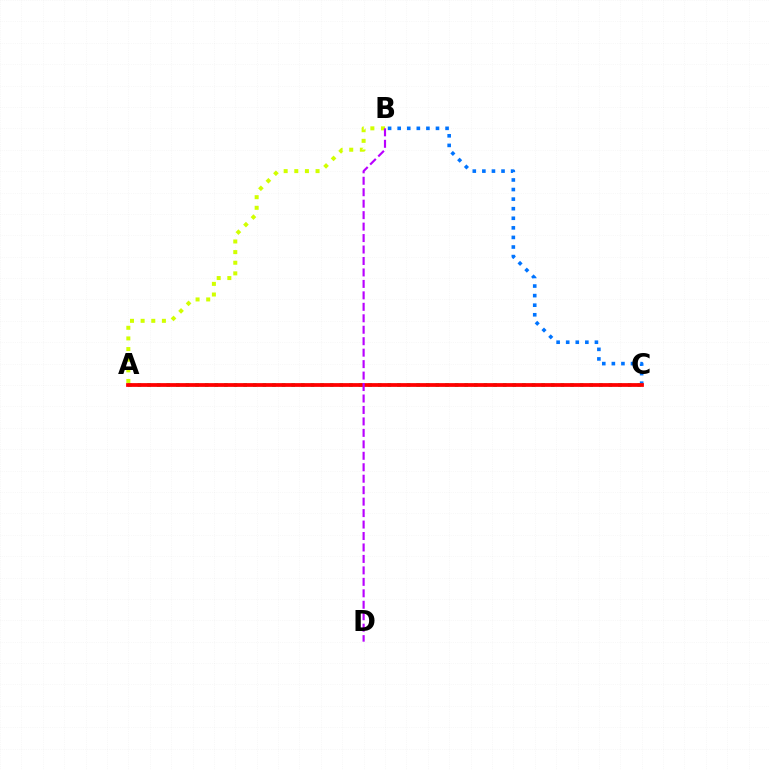{('B', 'C'): [{'color': '#0074ff', 'line_style': 'dotted', 'thickness': 2.6}], ('A', 'C'): [{'color': '#00ff5c', 'line_style': 'dotted', 'thickness': 2.61}, {'color': '#ff0000', 'line_style': 'solid', 'thickness': 2.71}], ('A', 'B'): [{'color': '#d1ff00', 'line_style': 'dotted', 'thickness': 2.89}], ('B', 'D'): [{'color': '#b900ff', 'line_style': 'dashed', 'thickness': 1.56}]}